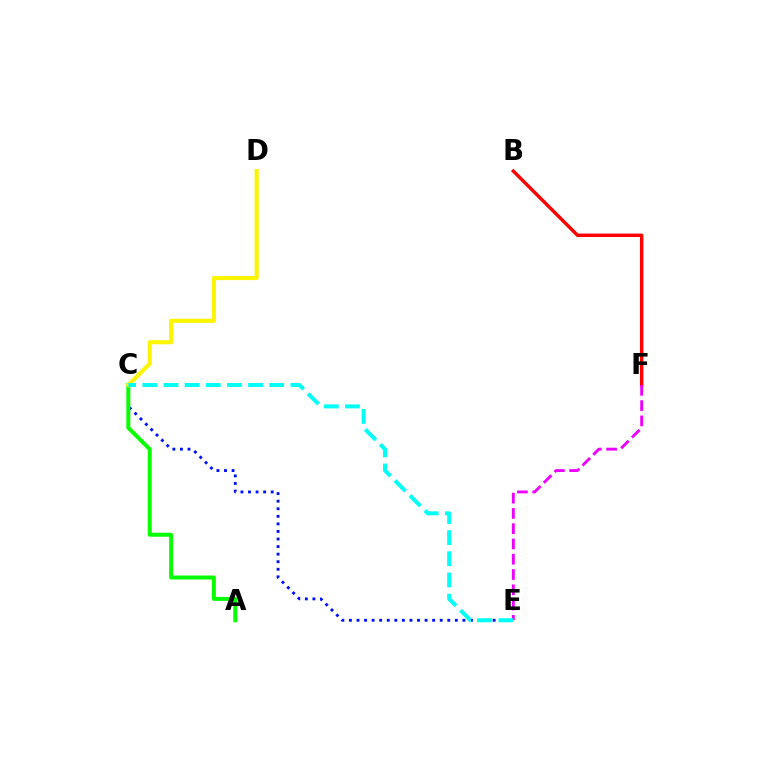{('B', 'F'): [{'color': '#ff0000', 'line_style': 'solid', 'thickness': 2.47}], ('C', 'E'): [{'color': '#0010ff', 'line_style': 'dotted', 'thickness': 2.05}, {'color': '#00fff6', 'line_style': 'dashed', 'thickness': 2.87}], ('E', 'F'): [{'color': '#ee00ff', 'line_style': 'dashed', 'thickness': 2.07}], ('A', 'C'): [{'color': '#08ff00', 'line_style': 'solid', 'thickness': 2.87}], ('C', 'D'): [{'color': '#fcf500', 'line_style': 'solid', 'thickness': 2.96}]}